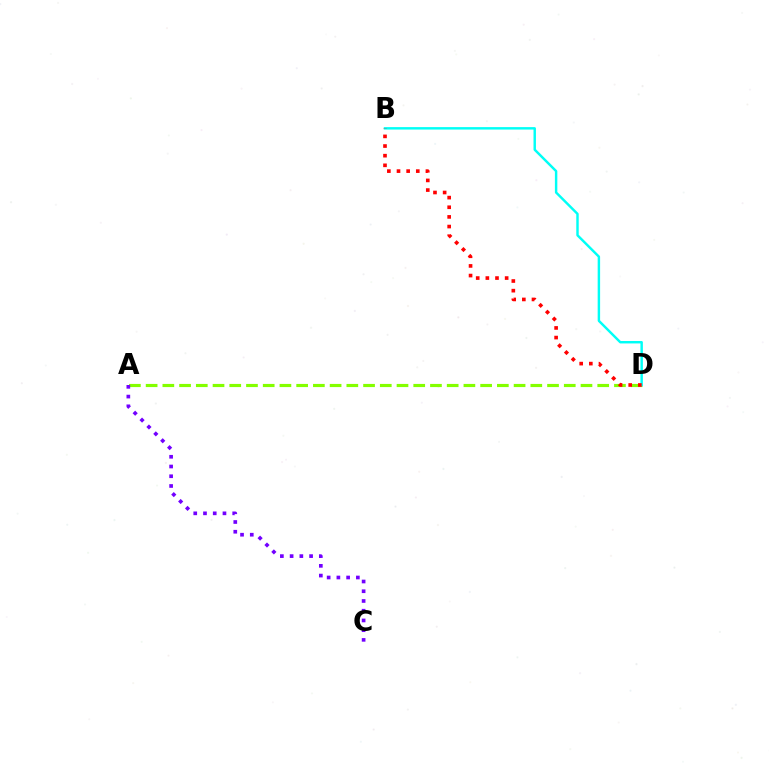{('A', 'D'): [{'color': '#84ff00', 'line_style': 'dashed', 'thickness': 2.27}], ('B', 'D'): [{'color': '#00fff6', 'line_style': 'solid', 'thickness': 1.76}, {'color': '#ff0000', 'line_style': 'dotted', 'thickness': 2.62}], ('A', 'C'): [{'color': '#7200ff', 'line_style': 'dotted', 'thickness': 2.65}]}